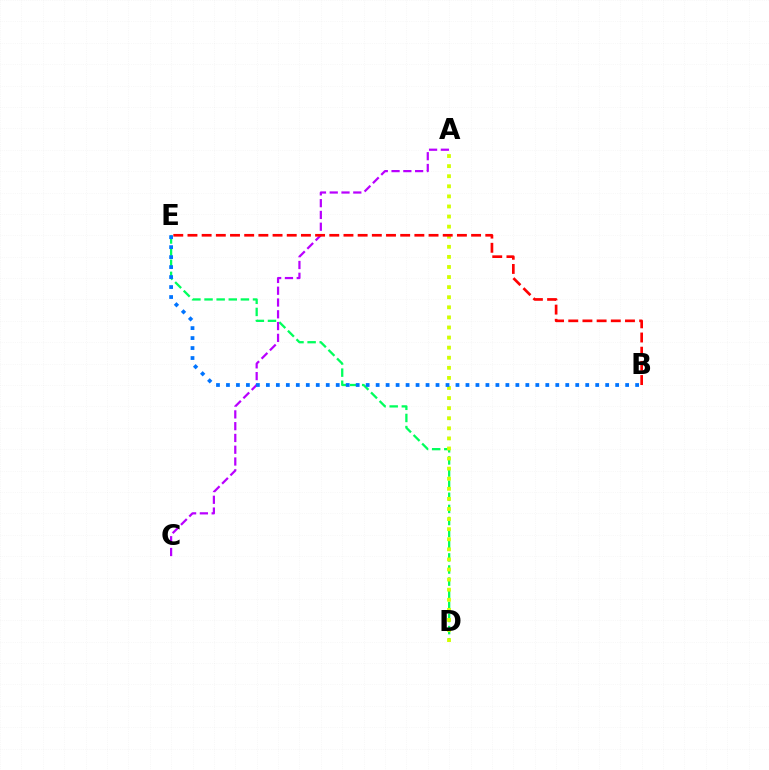{('D', 'E'): [{'color': '#00ff5c', 'line_style': 'dashed', 'thickness': 1.65}], ('A', 'D'): [{'color': '#d1ff00', 'line_style': 'dotted', 'thickness': 2.74}], ('A', 'C'): [{'color': '#b900ff', 'line_style': 'dashed', 'thickness': 1.6}], ('B', 'E'): [{'color': '#0074ff', 'line_style': 'dotted', 'thickness': 2.71}, {'color': '#ff0000', 'line_style': 'dashed', 'thickness': 1.93}]}